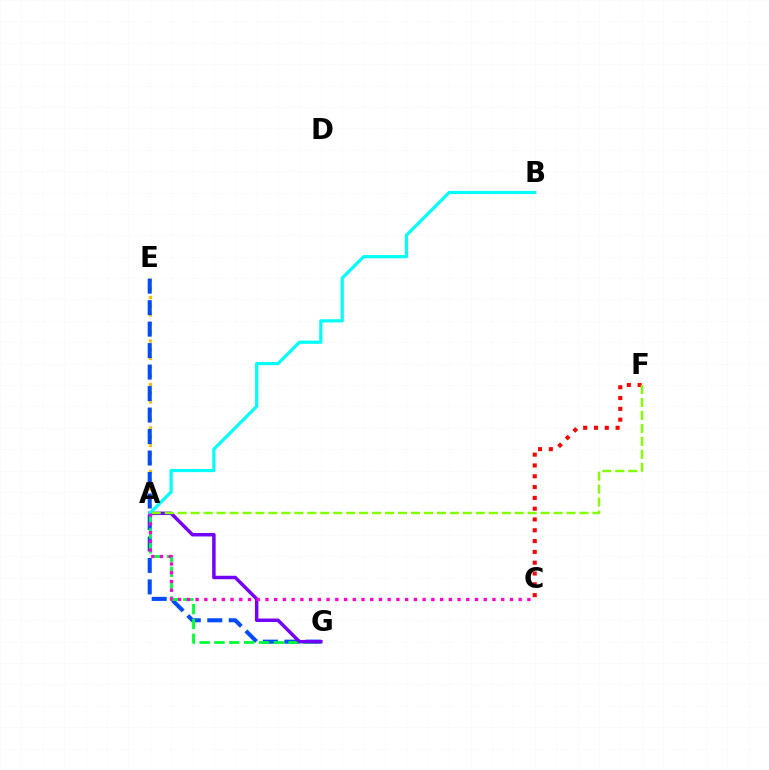{('A', 'E'): [{'color': '#ffbd00', 'line_style': 'dotted', 'thickness': 2.36}], ('E', 'G'): [{'color': '#004bff', 'line_style': 'dashed', 'thickness': 2.92}], ('C', 'F'): [{'color': '#ff0000', 'line_style': 'dotted', 'thickness': 2.94}], ('A', 'G'): [{'color': '#00ff39', 'line_style': 'dashed', 'thickness': 2.01}, {'color': '#7200ff', 'line_style': 'solid', 'thickness': 2.5}], ('A', 'B'): [{'color': '#00fff6', 'line_style': 'solid', 'thickness': 2.29}], ('A', 'F'): [{'color': '#84ff00', 'line_style': 'dashed', 'thickness': 1.76}], ('A', 'C'): [{'color': '#ff00cf', 'line_style': 'dotted', 'thickness': 2.37}]}